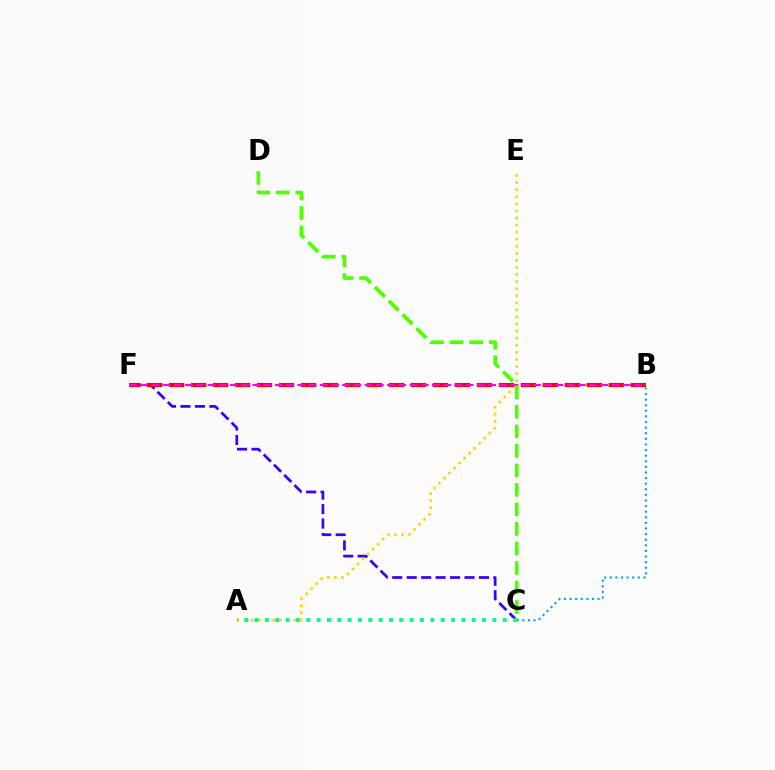{('C', 'F'): [{'color': '#3700ff', 'line_style': 'dashed', 'thickness': 1.96}], ('B', 'C'): [{'color': '#009eff', 'line_style': 'dotted', 'thickness': 1.52}], ('A', 'E'): [{'color': '#ffd500', 'line_style': 'dotted', 'thickness': 1.92}], ('A', 'C'): [{'color': '#00ff86', 'line_style': 'dotted', 'thickness': 2.81}], ('B', 'F'): [{'color': '#ff0000', 'line_style': 'dashed', 'thickness': 2.99}, {'color': '#ff00ed', 'line_style': 'dashed', 'thickness': 1.52}], ('C', 'D'): [{'color': '#4fff00', 'line_style': 'dashed', 'thickness': 2.65}]}